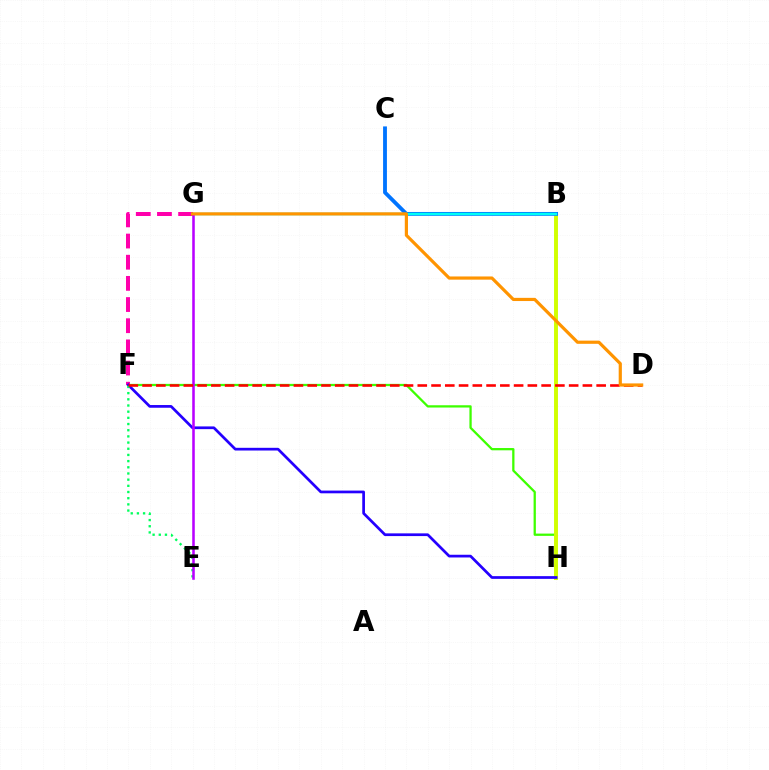{('F', 'H'): [{'color': '#3dff00', 'line_style': 'solid', 'thickness': 1.64}, {'color': '#2500ff', 'line_style': 'solid', 'thickness': 1.96}], ('B', 'H'): [{'color': '#d1ff00', 'line_style': 'solid', 'thickness': 2.83}], ('B', 'C'): [{'color': '#0074ff', 'line_style': 'solid', 'thickness': 2.76}], ('B', 'G'): [{'color': '#00fff6', 'line_style': 'solid', 'thickness': 1.75}], ('F', 'G'): [{'color': '#ff00ac', 'line_style': 'dashed', 'thickness': 2.88}], ('E', 'F'): [{'color': '#00ff5c', 'line_style': 'dotted', 'thickness': 1.68}], ('E', 'G'): [{'color': '#b900ff', 'line_style': 'solid', 'thickness': 1.84}], ('D', 'F'): [{'color': '#ff0000', 'line_style': 'dashed', 'thickness': 1.87}], ('D', 'G'): [{'color': '#ff9400', 'line_style': 'solid', 'thickness': 2.3}]}